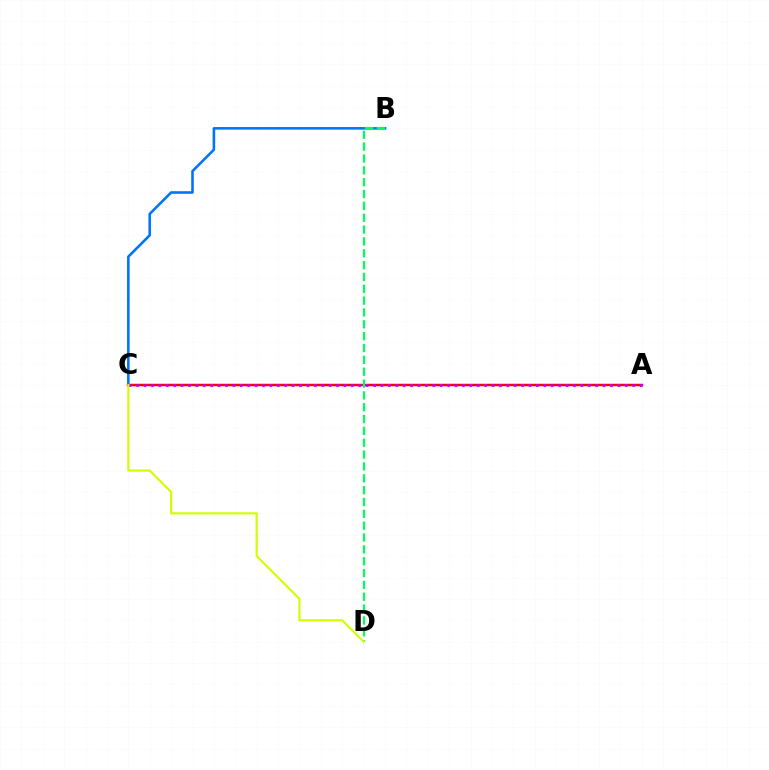{('B', 'C'): [{'color': '#0074ff', 'line_style': 'solid', 'thickness': 1.86}], ('A', 'C'): [{'color': '#ff0000', 'line_style': 'solid', 'thickness': 1.79}, {'color': '#b900ff', 'line_style': 'dotted', 'thickness': 2.01}], ('B', 'D'): [{'color': '#00ff5c', 'line_style': 'dashed', 'thickness': 1.61}], ('C', 'D'): [{'color': '#d1ff00', 'line_style': 'solid', 'thickness': 1.55}]}